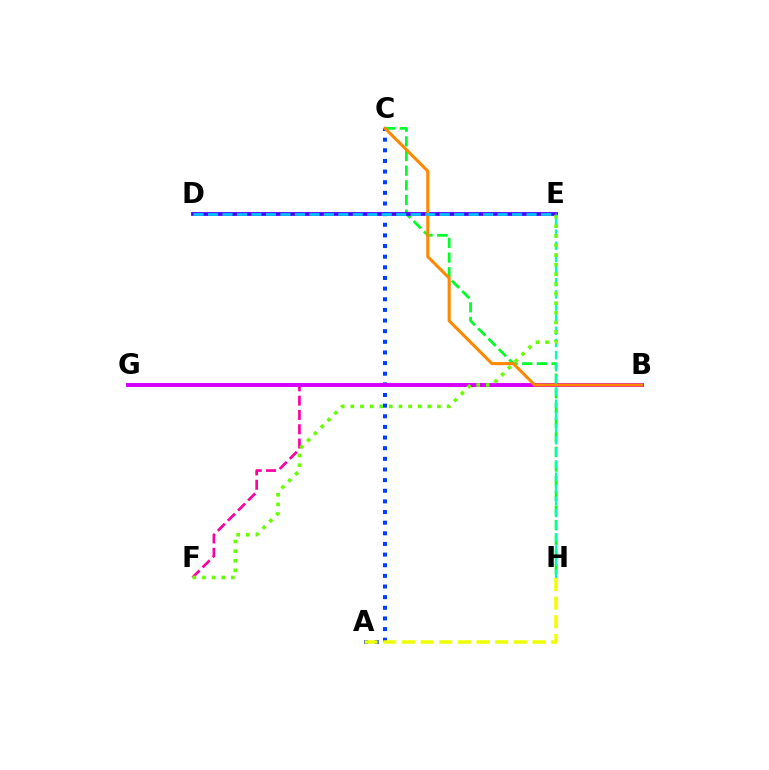{('B', 'F'): [{'color': '#ff00a0', 'line_style': 'dashed', 'thickness': 1.94}], ('C', 'H'): [{'color': '#00ff27', 'line_style': 'dashed', 'thickness': 1.99}], ('B', 'G'): [{'color': '#ff0000', 'line_style': 'solid', 'thickness': 2.04}, {'color': '#d600ff', 'line_style': 'solid', 'thickness': 2.82}], ('D', 'E'): [{'color': '#4f00ff', 'line_style': 'solid', 'thickness': 2.72}, {'color': '#00c7ff', 'line_style': 'dashed', 'thickness': 1.97}], ('A', 'C'): [{'color': '#003fff', 'line_style': 'dotted', 'thickness': 2.89}], ('E', 'H'): [{'color': '#00ffaf', 'line_style': 'dashed', 'thickness': 1.65}], ('A', 'H'): [{'color': '#eeff00', 'line_style': 'dashed', 'thickness': 2.53}], ('E', 'F'): [{'color': '#66ff00', 'line_style': 'dotted', 'thickness': 2.61}], ('B', 'C'): [{'color': '#ff8800', 'line_style': 'solid', 'thickness': 2.21}]}